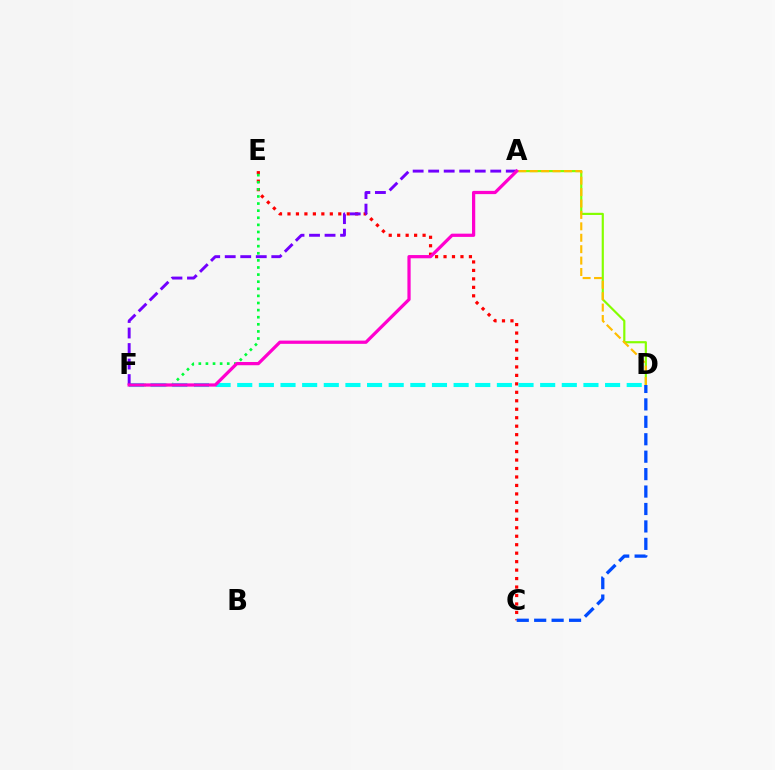{('A', 'D'): [{'color': '#84ff00', 'line_style': 'solid', 'thickness': 1.57}, {'color': '#ffbd00', 'line_style': 'dashed', 'thickness': 1.55}], ('C', 'E'): [{'color': '#ff0000', 'line_style': 'dotted', 'thickness': 2.3}], ('E', 'F'): [{'color': '#00ff39', 'line_style': 'dotted', 'thickness': 1.93}], ('D', 'F'): [{'color': '#00fff6', 'line_style': 'dashed', 'thickness': 2.94}], ('A', 'F'): [{'color': '#7200ff', 'line_style': 'dashed', 'thickness': 2.11}, {'color': '#ff00cf', 'line_style': 'solid', 'thickness': 2.33}], ('C', 'D'): [{'color': '#004bff', 'line_style': 'dashed', 'thickness': 2.37}]}